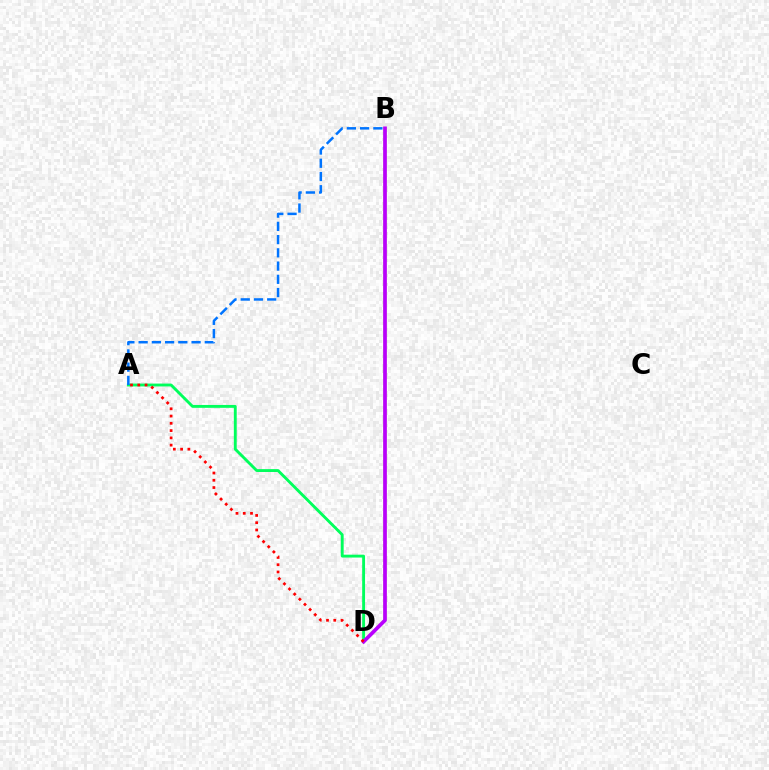{('B', 'D'): [{'color': '#d1ff00', 'line_style': 'solid', 'thickness': 1.99}, {'color': '#b900ff', 'line_style': 'solid', 'thickness': 2.65}], ('A', 'D'): [{'color': '#00ff5c', 'line_style': 'solid', 'thickness': 2.07}, {'color': '#ff0000', 'line_style': 'dotted', 'thickness': 1.97}], ('A', 'B'): [{'color': '#0074ff', 'line_style': 'dashed', 'thickness': 1.8}]}